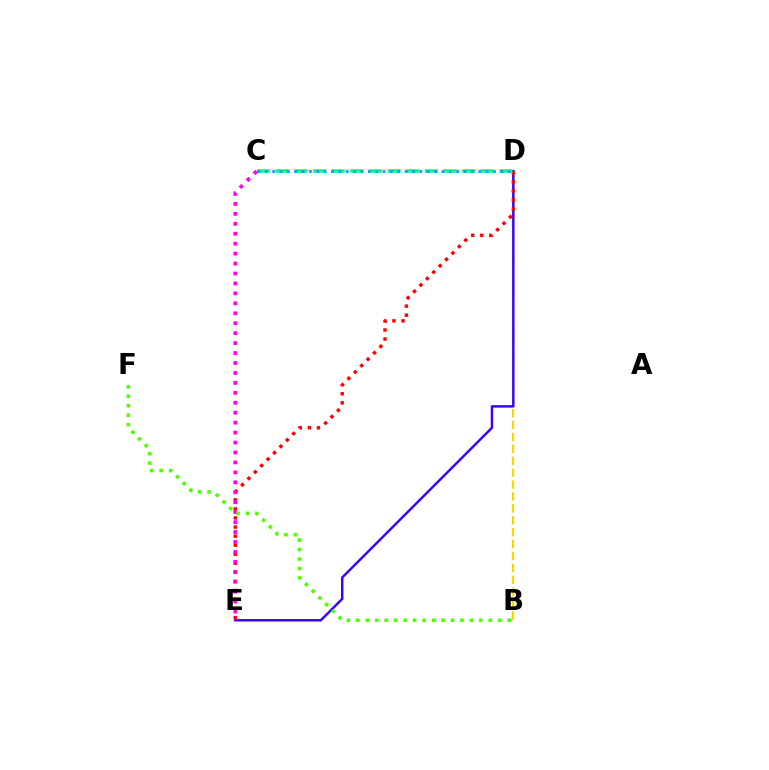{('B', 'D'): [{'color': '#ffd500', 'line_style': 'dashed', 'thickness': 1.62}], ('D', 'E'): [{'color': '#3700ff', 'line_style': 'solid', 'thickness': 1.76}, {'color': '#ff0000', 'line_style': 'dotted', 'thickness': 2.46}], ('C', 'D'): [{'color': '#00ff86', 'line_style': 'dashed', 'thickness': 2.53}, {'color': '#009eff', 'line_style': 'dotted', 'thickness': 2.0}], ('C', 'E'): [{'color': '#ff00ed', 'line_style': 'dotted', 'thickness': 2.7}], ('B', 'F'): [{'color': '#4fff00', 'line_style': 'dotted', 'thickness': 2.57}]}